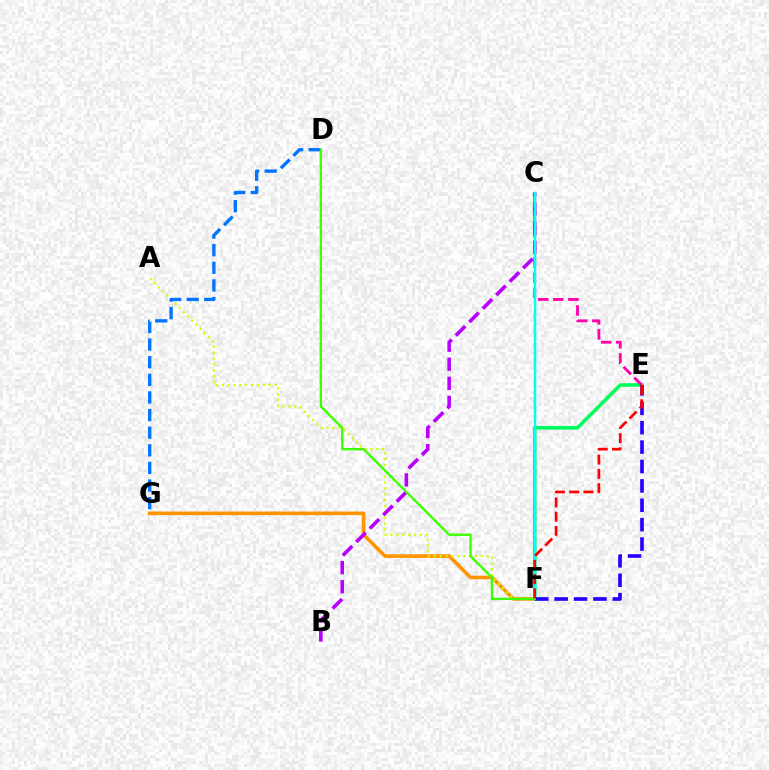{('F', 'G'): [{'color': '#ff9400', 'line_style': 'solid', 'thickness': 2.6}], ('A', 'F'): [{'color': '#d1ff00', 'line_style': 'dotted', 'thickness': 1.59}], ('E', 'F'): [{'color': '#00ff5c', 'line_style': 'solid', 'thickness': 2.59}, {'color': '#2500ff', 'line_style': 'dashed', 'thickness': 2.63}, {'color': '#ff0000', 'line_style': 'dashed', 'thickness': 1.94}], ('B', 'C'): [{'color': '#b900ff', 'line_style': 'dashed', 'thickness': 2.59}], ('C', 'E'): [{'color': '#ff00ac', 'line_style': 'dashed', 'thickness': 2.05}], ('D', 'G'): [{'color': '#0074ff', 'line_style': 'dashed', 'thickness': 2.39}], ('C', 'F'): [{'color': '#00fff6', 'line_style': 'solid', 'thickness': 1.79}], ('D', 'F'): [{'color': '#3dff00', 'line_style': 'solid', 'thickness': 1.7}]}